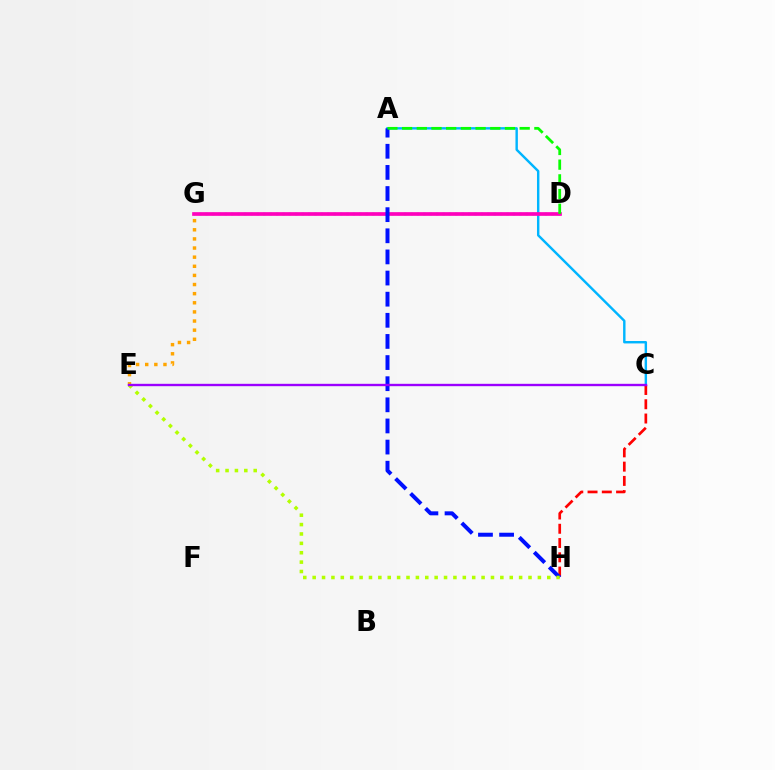{('A', 'C'): [{'color': '#00b5ff', 'line_style': 'solid', 'thickness': 1.74}], ('D', 'G'): [{'color': '#00ff9d', 'line_style': 'dotted', 'thickness': 1.74}, {'color': '#ff00bd', 'line_style': 'solid', 'thickness': 2.65}], ('C', 'H'): [{'color': '#ff0000', 'line_style': 'dashed', 'thickness': 1.94}], ('A', 'H'): [{'color': '#0010ff', 'line_style': 'dashed', 'thickness': 2.87}], ('E', 'G'): [{'color': '#ffa500', 'line_style': 'dotted', 'thickness': 2.48}], ('E', 'H'): [{'color': '#b3ff00', 'line_style': 'dotted', 'thickness': 2.55}], ('A', 'D'): [{'color': '#08ff00', 'line_style': 'dashed', 'thickness': 2.0}], ('C', 'E'): [{'color': '#9b00ff', 'line_style': 'solid', 'thickness': 1.71}]}